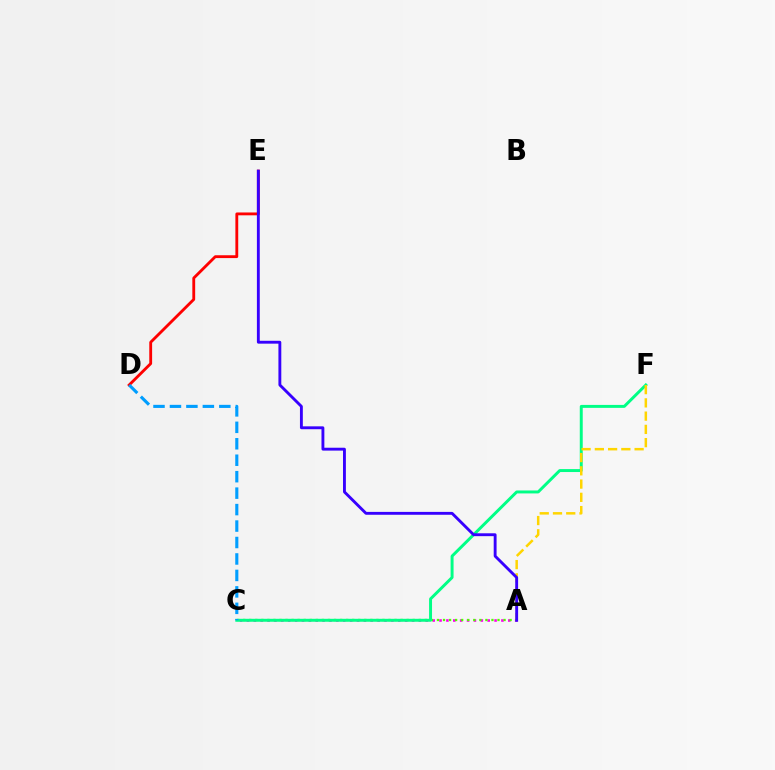{('D', 'E'): [{'color': '#ff0000', 'line_style': 'solid', 'thickness': 2.04}], ('A', 'C'): [{'color': '#ff00ed', 'line_style': 'dotted', 'thickness': 1.87}, {'color': '#4fff00', 'line_style': 'dotted', 'thickness': 1.65}], ('C', 'F'): [{'color': '#00ff86', 'line_style': 'solid', 'thickness': 2.13}], ('C', 'D'): [{'color': '#009eff', 'line_style': 'dashed', 'thickness': 2.24}], ('A', 'F'): [{'color': '#ffd500', 'line_style': 'dashed', 'thickness': 1.8}], ('A', 'E'): [{'color': '#3700ff', 'line_style': 'solid', 'thickness': 2.07}]}